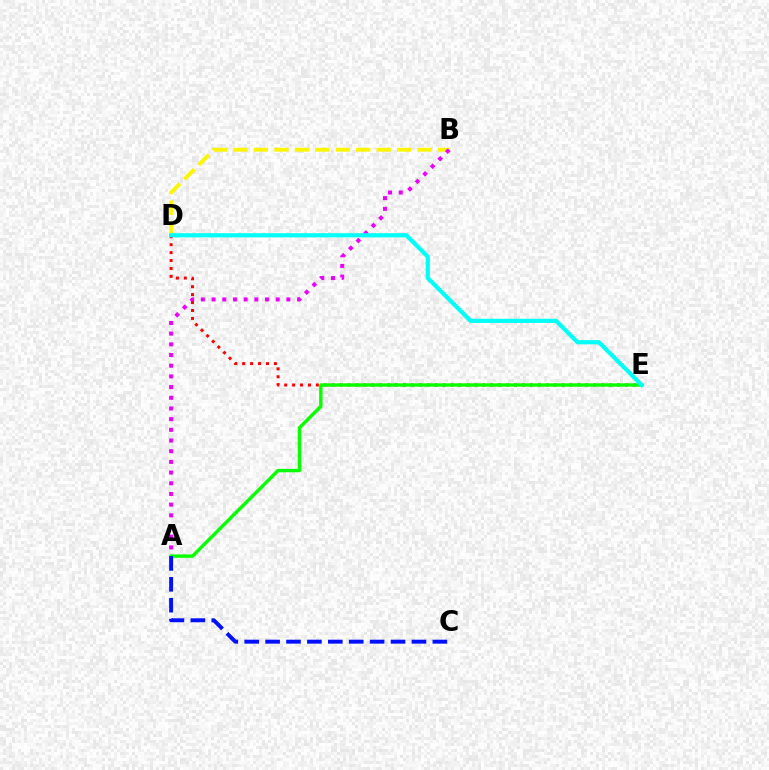{('B', 'D'): [{'color': '#fcf500', 'line_style': 'dashed', 'thickness': 2.78}], ('A', 'B'): [{'color': '#ee00ff', 'line_style': 'dotted', 'thickness': 2.9}], ('D', 'E'): [{'color': '#ff0000', 'line_style': 'dotted', 'thickness': 2.15}, {'color': '#00fff6', 'line_style': 'solid', 'thickness': 2.99}], ('A', 'E'): [{'color': '#08ff00', 'line_style': 'solid', 'thickness': 2.45}], ('A', 'C'): [{'color': '#0010ff', 'line_style': 'dashed', 'thickness': 2.84}]}